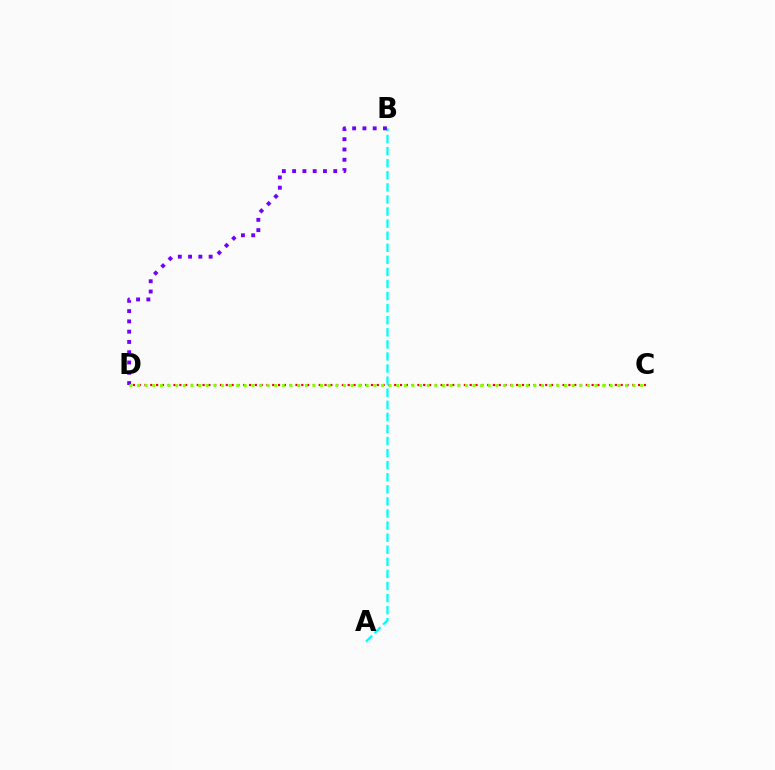{('C', 'D'): [{'color': '#ff0000', 'line_style': 'dotted', 'thickness': 1.58}, {'color': '#84ff00', 'line_style': 'dotted', 'thickness': 2.07}], ('A', 'B'): [{'color': '#00fff6', 'line_style': 'dashed', 'thickness': 1.64}], ('B', 'D'): [{'color': '#7200ff', 'line_style': 'dotted', 'thickness': 2.79}]}